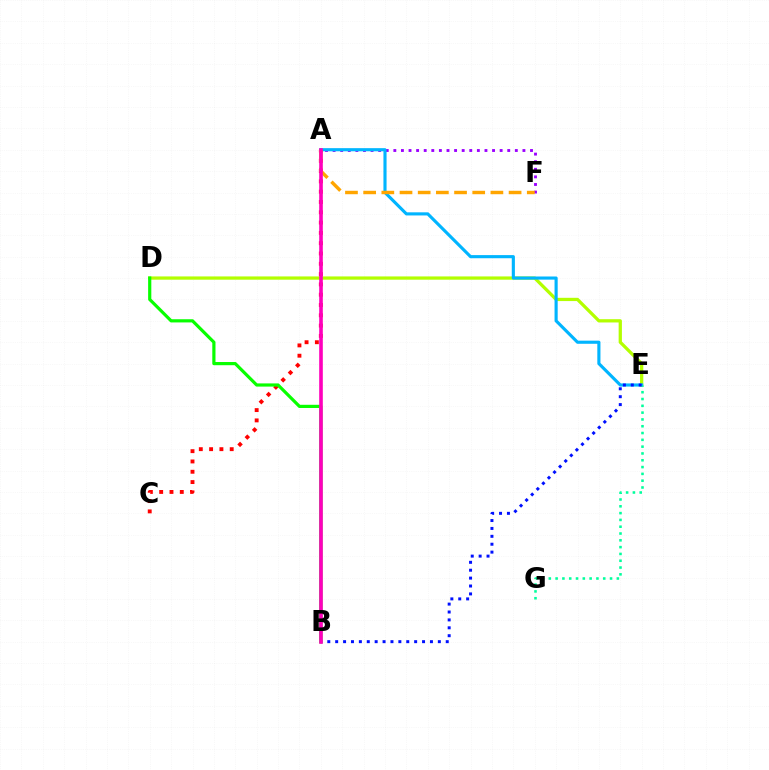{('A', 'C'): [{'color': '#ff0000', 'line_style': 'dotted', 'thickness': 2.8}], ('D', 'E'): [{'color': '#b3ff00', 'line_style': 'solid', 'thickness': 2.35}], ('A', 'F'): [{'color': '#9b00ff', 'line_style': 'dotted', 'thickness': 2.06}, {'color': '#ffa500', 'line_style': 'dashed', 'thickness': 2.47}], ('A', 'E'): [{'color': '#00b5ff', 'line_style': 'solid', 'thickness': 2.25}], ('E', 'G'): [{'color': '#00ff9d', 'line_style': 'dotted', 'thickness': 1.85}], ('B', 'E'): [{'color': '#0010ff', 'line_style': 'dotted', 'thickness': 2.15}], ('B', 'D'): [{'color': '#08ff00', 'line_style': 'solid', 'thickness': 2.3}], ('A', 'B'): [{'color': '#ff00bd', 'line_style': 'solid', 'thickness': 2.61}]}